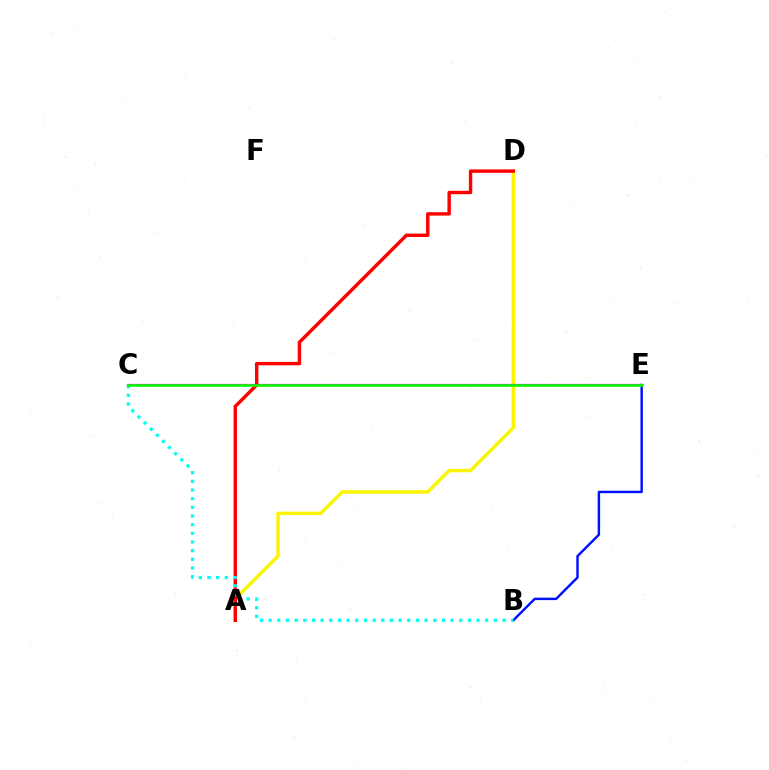{('B', 'E'): [{'color': '#0010ff', 'line_style': 'solid', 'thickness': 1.75}], ('A', 'D'): [{'color': '#fcf500', 'line_style': 'solid', 'thickness': 2.47}, {'color': '#ff0000', 'line_style': 'solid', 'thickness': 2.45}], ('C', 'E'): [{'color': '#ee00ff', 'line_style': 'solid', 'thickness': 1.59}, {'color': '#08ff00', 'line_style': 'solid', 'thickness': 1.89}], ('B', 'C'): [{'color': '#00fff6', 'line_style': 'dotted', 'thickness': 2.35}]}